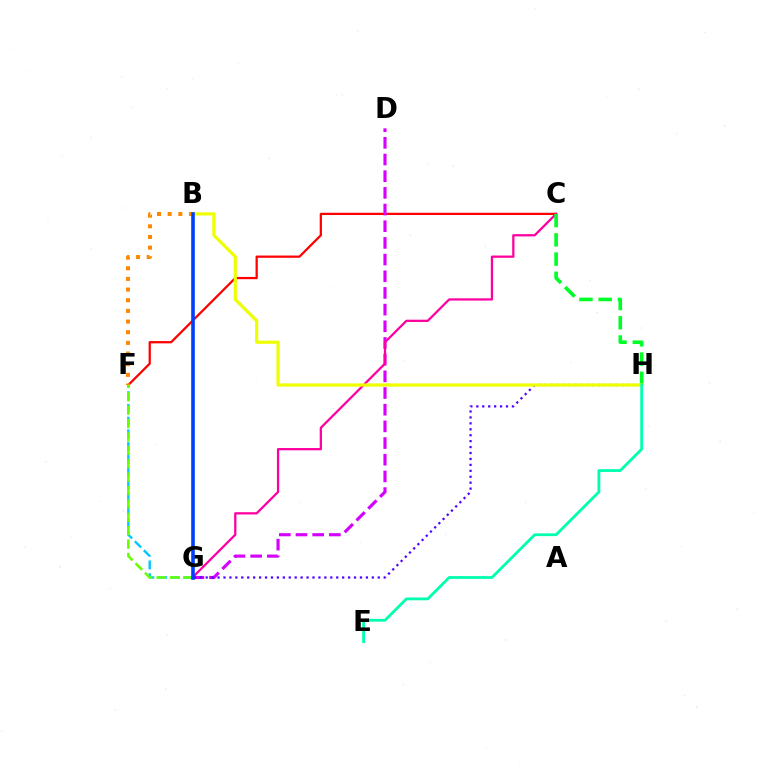{('C', 'F'): [{'color': '#ff0000', 'line_style': 'solid', 'thickness': 1.62}], ('B', 'F'): [{'color': '#ff8800', 'line_style': 'dotted', 'thickness': 2.9}], ('D', 'G'): [{'color': '#d600ff', 'line_style': 'dashed', 'thickness': 2.27}], ('F', 'G'): [{'color': '#00c7ff', 'line_style': 'dashed', 'thickness': 1.73}, {'color': '#66ff00', 'line_style': 'dashed', 'thickness': 1.82}], ('G', 'H'): [{'color': '#4f00ff', 'line_style': 'dotted', 'thickness': 1.61}], ('C', 'G'): [{'color': '#ff00a0', 'line_style': 'solid', 'thickness': 1.63}], ('C', 'H'): [{'color': '#00ff27', 'line_style': 'dashed', 'thickness': 2.61}], ('B', 'H'): [{'color': '#eeff00', 'line_style': 'solid', 'thickness': 2.29}], ('E', 'H'): [{'color': '#00ffaf', 'line_style': 'solid', 'thickness': 2.02}], ('B', 'G'): [{'color': '#003fff', 'line_style': 'solid', 'thickness': 2.6}]}